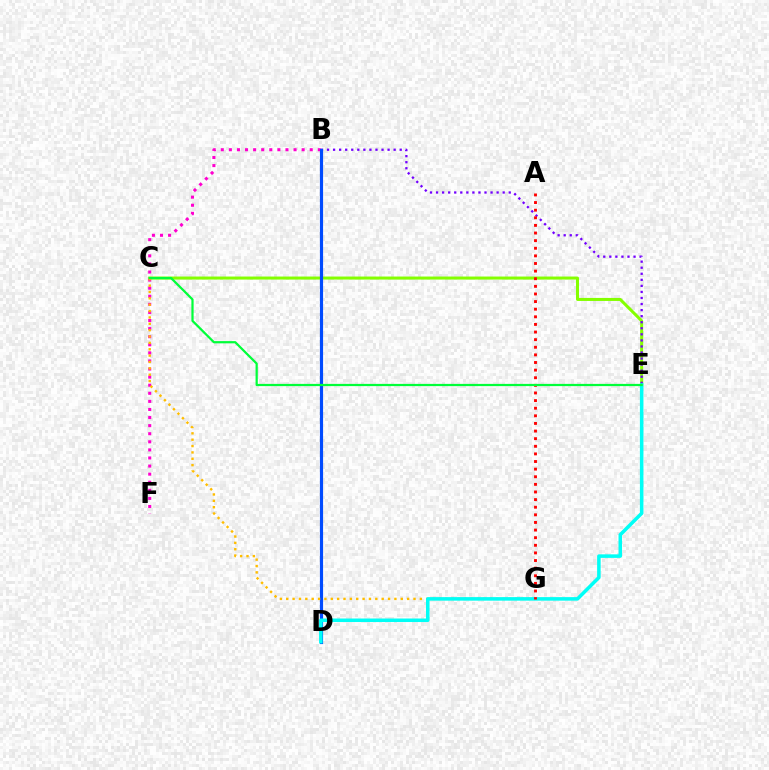{('C', 'E'): [{'color': '#84ff00', 'line_style': 'solid', 'thickness': 2.18}, {'color': '#00ff39', 'line_style': 'solid', 'thickness': 1.6}], ('B', 'F'): [{'color': '#ff00cf', 'line_style': 'dotted', 'thickness': 2.2}], ('B', 'E'): [{'color': '#7200ff', 'line_style': 'dotted', 'thickness': 1.65}], ('B', 'D'): [{'color': '#004bff', 'line_style': 'solid', 'thickness': 2.27}], ('C', 'G'): [{'color': '#ffbd00', 'line_style': 'dotted', 'thickness': 1.73}], ('D', 'E'): [{'color': '#00fff6', 'line_style': 'solid', 'thickness': 2.54}], ('A', 'G'): [{'color': '#ff0000', 'line_style': 'dotted', 'thickness': 2.07}]}